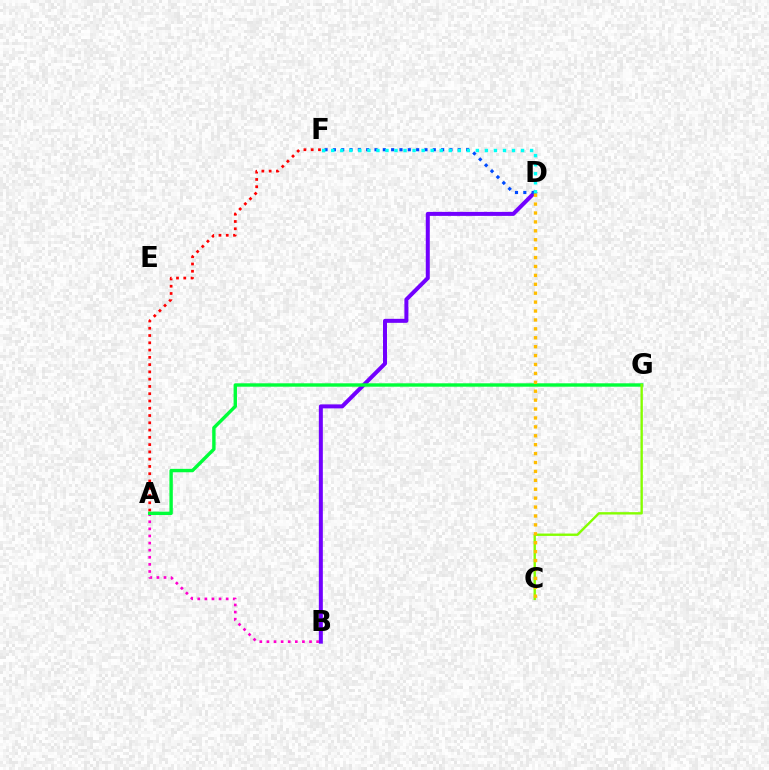{('A', 'F'): [{'color': '#ff0000', 'line_style': 'dotted', 'thickness': 1.98}], ('B', 'D'): [{'color': '#7200ff', 'line_style': 'solid', 'thickness': 2.88}], ('D', 'F'): [{'color': '#004bff', 'line_style': 'dotted', 'thickness': 2.26}, {'color': '#00fff6', 'line_style': 'dotted', 'thickness': 2.46}], ('A', 'B'): [{'color': '#ff00cf', 'line_style': 'dotted', 'thickness': 1.93}], ('A', 'G'): [{'color': '#00ff39', 'line_style': 'solid', 'thickness': 2.44}], ('C', 'G'): [{'color': '#84ff00', 'line_style': 'solid', 'thickness': 1.71}], ('C', 'D'): [{'color': '#ffbd00', 'line_style': 'dotted', 'thickness': 2.42}]}